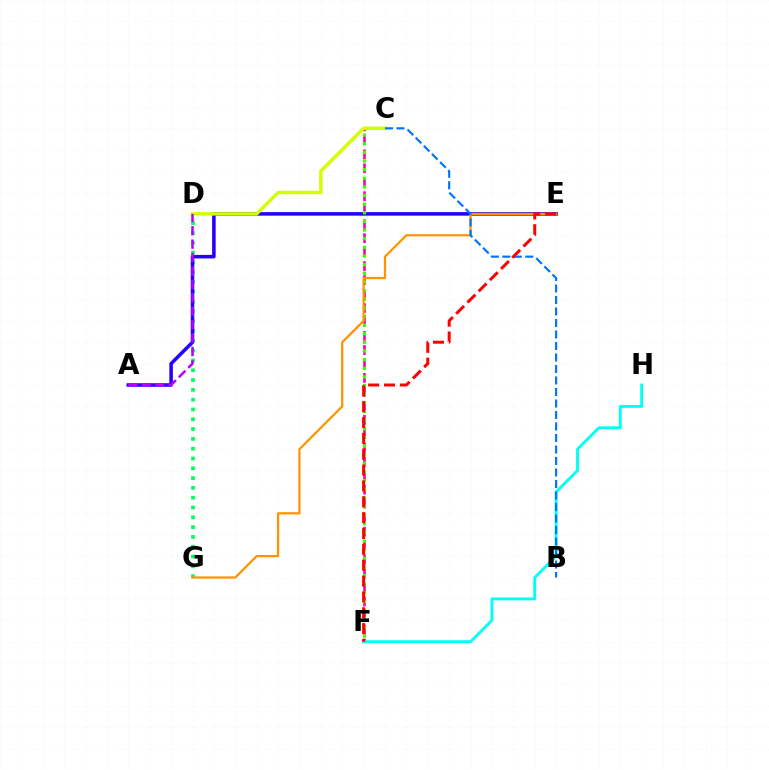{('D', 'G'): [{'color': '#00ff5c', 'line_style': 'dotted', 'thickness': 2.66}], ('C', 'F'): [{'color': '#ff00ac', 'line_style': 'dashed', 'thickness': 1.9}, {'color': '#3dff00', 'line_style': 'dotted', 'thickness': 2.35}], ('A', 'E'): [{'color': '#2500ff', 'line_style': 'solid', 'thickness': 2.56}], ('F', 'H'): [{'color': '#00fff6', 'line_style': 'solid', 'thickness': 2.06}], ('C', 'D'): [{'color': '#d1ff00', 'line_style': 'solid', 'thickness': 2.46}], ('E', 'G'): [{'color': '#ff9400', 'line_style': 'solid', 'thickness': 1.62}], ('A', 'D'): [{'color': '#b900ff', 'line_style': 'dashed', 'thickness': 1.82}], ('B', 'C'): [{'color': '#0074ff', 'line_style': 'dashed', 'thickness': 1.56}], ('E', 'F'): [{'color': '#ff0000', 'line_style': 'dashed', 'thickness': 2.15}]}